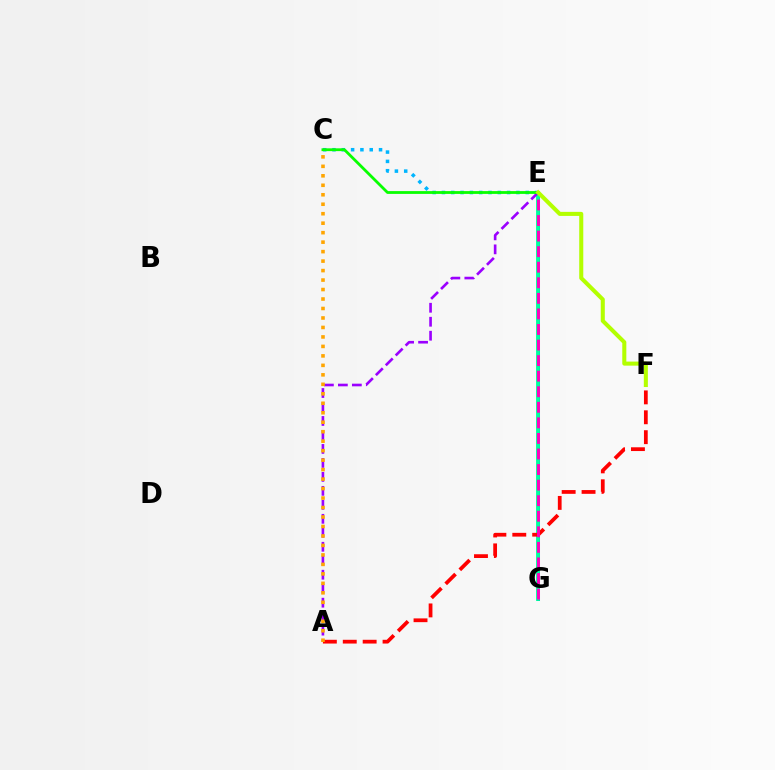{('E', 'G'): [{'color': '#0010ff', 'line_style': 'solid', 'thickness': 2.17}, {'color': '#00ff9d', 'line_style': 'solid', 'thickness': 2.78}, {'color': '#ff00bd', 'line_style': 'dashed', 'thickness': 2.11}], ('A', 'F'): [{'color': '#ff0000', 'line_style': 'dashed', 'thickness': 2.7}], ('C', 'E'): [{'color': '#00b5ff', 'line_style': 'dotted', 'thickness': 2.53}, {'color': '#08ff00', 'line_style': 'solid', 'thickness': 2.01}], ('A', 'E'): [{'color': '#9b00ff', 'line_style': 'dashed', 'thickness': 1.9}], ('A', 'C'): [{'color': '#ffa500', 'line_style': 'dotted', 'thickness': 2.58}], ('E', 'F'): [{'color': '#b3ff00', 'line_style': 'solid', 'thickness': 2.92}]}